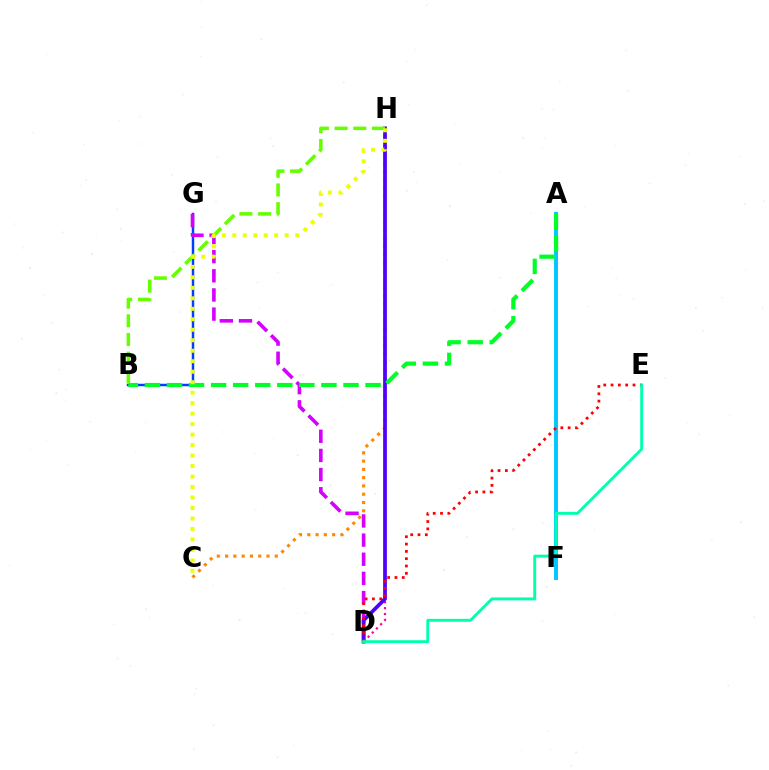{('B', 'G'): [{'color': '#003fff', 'line_style': 'solid', 'thickness': 1.78}], ('A', 'F'): [{'color': '#00c7ff', 'line_style': 'solid', 'thickness': 2.82}], ('D', 'H'): [{'color': '#ff00a0', 'line_style': 'dotted', 'thickness': 1.6}, {'color': '#4f00ff', 'line_style': 'solid', 'thickness': 2.69}], ('C', 'H'): [{'color': '#ff8800', 'line_style': 'dotted', 'thickness': 2.25}, {'color': '#eeff00', 'line_style': 'dotted', 'thickness': 2.85}], ('D', 'G'): [{'color': '#d600ff', 'line_style': 'dashed', 'thickness': 2.6}], ('A', 'B'): [{'color': '#00ff27', 'line_style': 'dashed', 'thickness': 3.0}], ('B', 'H'): [{'color': '#66ff00', 'line_style': 'dashed', 'thickness': 2.54}], ('D', 'E'): [{'color': '#ff0000', 'line_style': 'dotted', 'thickness': 1.99}, {'color': '#00ffaf', 'line_style': 'solid', 'thickness': 2.1}]}